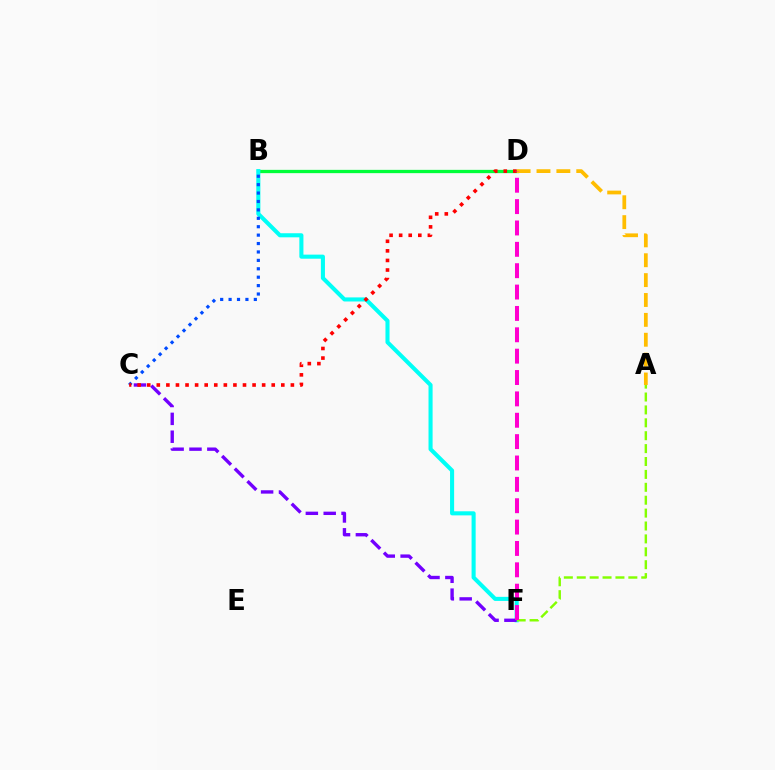{('B', 'D'): [{'color': '#00ff39', 'line_style': 'solid', 'thickness': 2.36}], ('B', 'F'): [{'color': '#00fff6', 'line_style': 'solid', 'thickness': 2.93}], ('A', 'F'): [{'color': '#84ff00', 'line_style': 'dashed', 'thickness': 1.75}], ('C', 'F'): [{'color': '#7200ff', 'line_style': 'dashed', 'thickness': 2.43}], ('A', 'D'): [{'color': '#ffbd00', 'line_style': 'dashed', 'thickness': 2.7}], ('B', 'C'): [{'color': '#004bff', 'line_style': 'dotted', 'thickness': 2.29}], ('C', 'D'): [{'color': '#ff0000', 'line_style': 'dotted', 'thickness': 2.6}], ('D', 'F'): [{'color': '#ff00cf', 'line_style': 'dashed', 'thickness': 2.9}]}